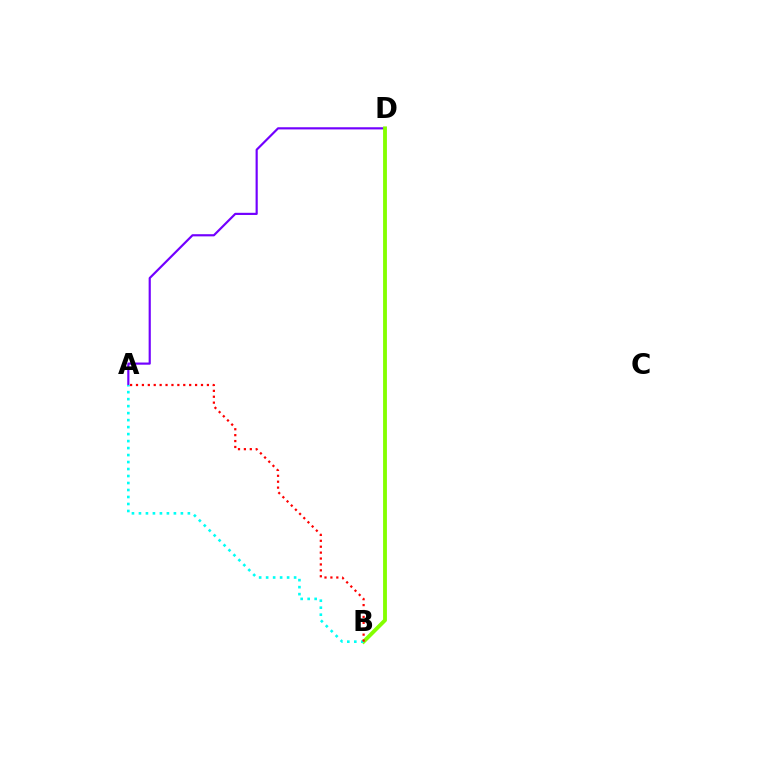{('A', 'D'): [{'color': '#7200ff', 'line_style': 'solid', 'thickness': 1.56}], ('B', 'D'): [{'color': '#84ff00', 'line_style': 'solid', 'thickness': 2.77}], ('A', 'B'): [{'color': '#00fff6', 'line_style': 'dotted', 'thickness': 1.9}, {'color': '#ff0000', 'line_style': 'dotted', 'thickness': 1.61}]}